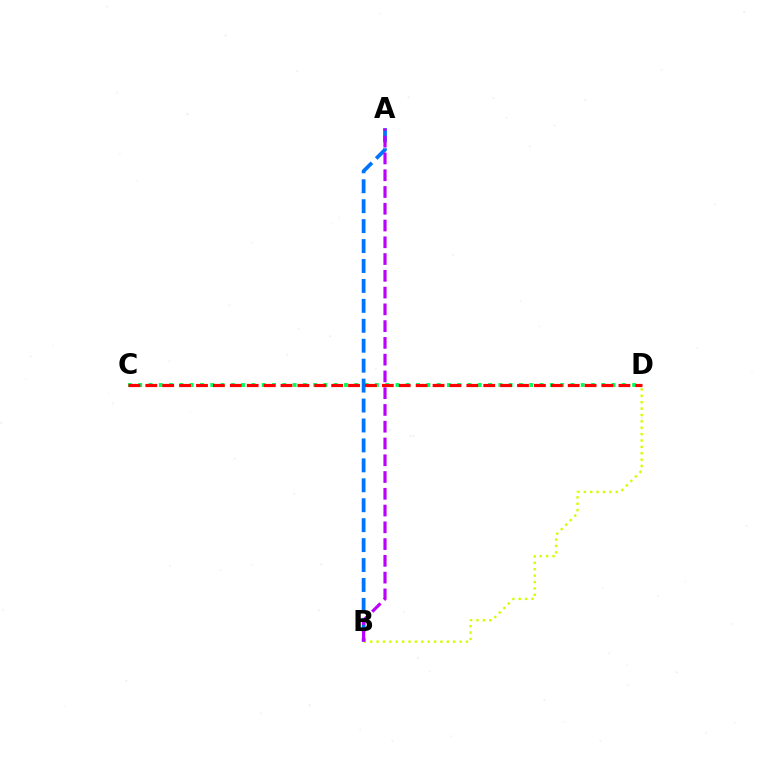{('B', 'D'): [{'color': '#d1ff00', 'line_style': 'dotted', 'thickness': 1.73}], ('C', 'D'): [{'color': '#00ff5c', 'line_style': 'dotted', 'thickness': 2.8}, {'color': '#ff0000', 'line_style': 'dashed', 'thickness': 2.3}], ('A', 'B'): [{'color': '#0074ff', 'line_style': 'dashed', 'thickness': 2.71}, {'color': '#b900ff', 'line_style': 'dashed', 'thickness': 2.28}]}